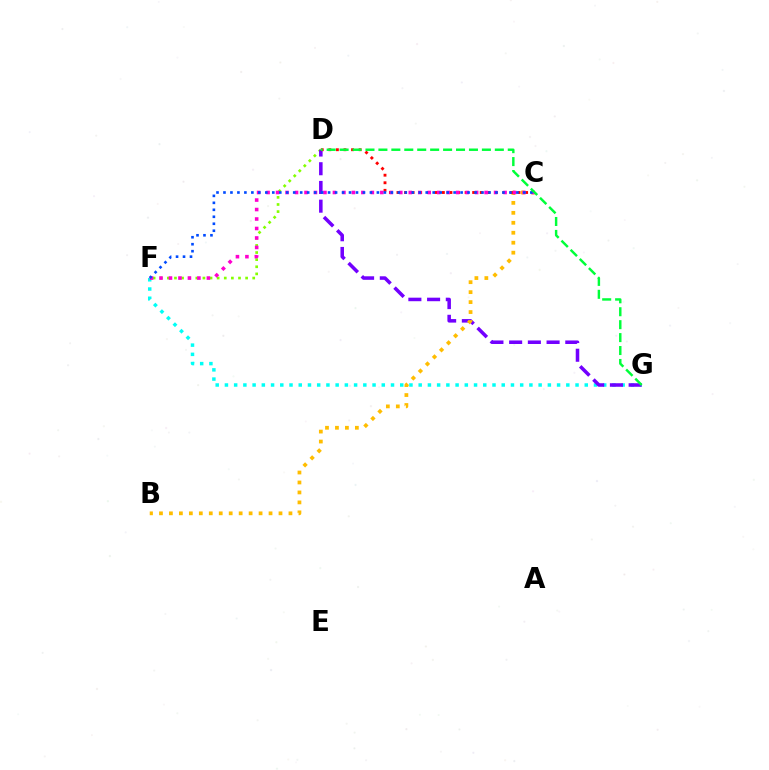{('F', 'G'): [{'color': '#00fff6', 'line_style': 'dotted', 'thickness': 2.51}], ('D', 'F'): [{'color': '#84ff00', 'line_style': 'dotted', 'thickness': 1.93}], ('D', 'G'): [{'color': '#7200ff', 'line_style': 'dashed', 'thickness': 2.54}, {'color': '#00ff39', 'line_style': 'dashed', 'thickness': 1.76}], ('B', 'C'): [{'color': '#ffbd00', 'line_style': 'dotted', 'thickness': 2.71}], ('C', 'D'): [{'color': '#ff0000', 'line_style': 'dotted', 'thickness': 2.06}], ('C', 'F'): [{'color': '#ff00cf', 'line_style': 'dotted', 'thickness': 2.58}, {'color': '#004bff', 'line_style': 'dotted', 'thickness': 1.89}]}